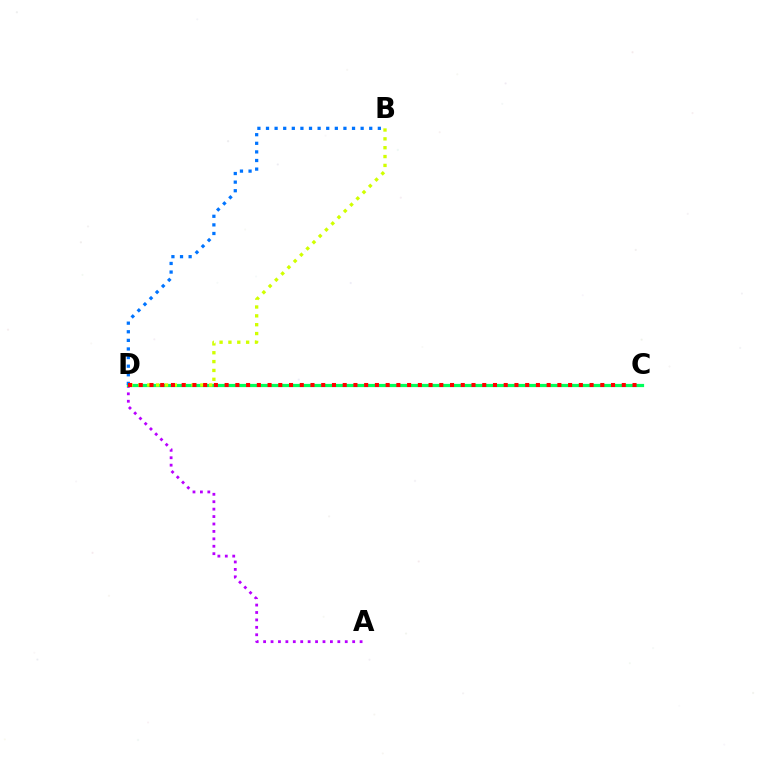{('A', 'D'): [{'color': '#b900ff', 'line_style': 'dotted', 'thickness': 2.02}], ('C', 'D'): [{'color': '#00ff5c', 'line_style': 'solid', 'thickness': 2.31}, {'color': '#ff0000', 'line_style': 'dotted', 'thickness': 2.92}], ('B', 'D'): [{'color': '#d1ff00', 'line_style': 'dotted', 'thickness': 2.41}, {'color': '#0074ff', 'line_style': 'dotted', 'thickness': 2.34}]}